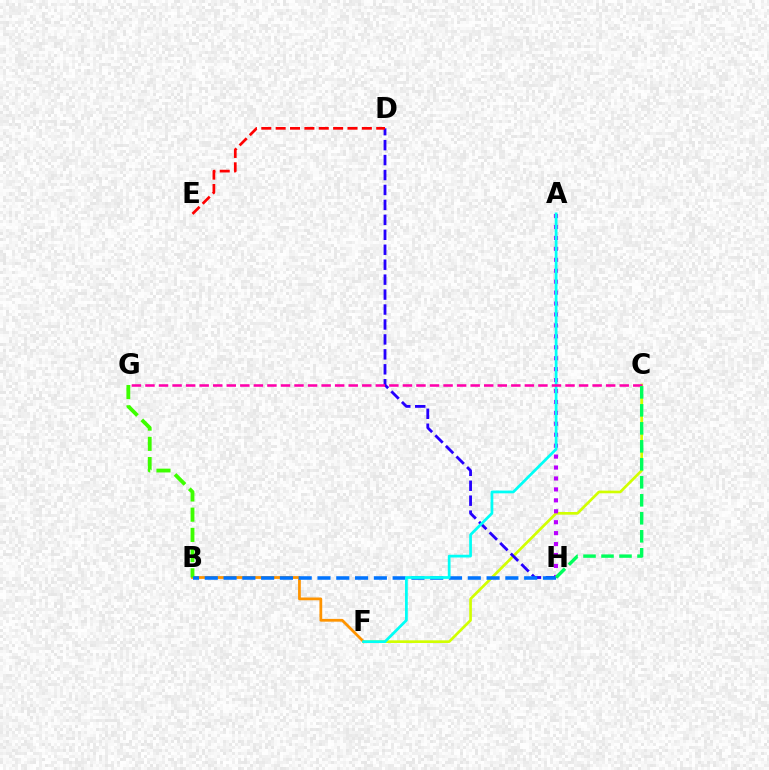{('C', 'F'): [{'color': '#d1ff00', 'line_style': 'solid', 'thickness': 1.93}], ('B', 'F'): [{'color': '#ff9400', 'line_style': 'solid', 'thickness': 1.99}], ('A', 'H'): [{'color': '#b900ff', 'line_style': 'dotted', 'thickness': 2.97}], ('D', 'H'): [{'color': '#2500ff', 'line_style': 'dashed', 'thickness': 2.03}], ('B', 'G'): [{'color': '#3dff00', 'line_style': 'dashed', 'thickness': 2.75}], ('B', 'H'): [{'color': '#0074ff', 'line_style': 'dashed', 'thickness': 2.55}], ('A', 'F'): [{'color': '#00fff6', 'line_style': 'solid', 'thickness': 1.98}], ('C', 'G'): [{'color': '#ff00ac', 'line_style': 'dashed', 'thickness': 1.84}], ('C', 'H'): [{'color': '#00ff5c', 'line_style': 'dashed', 'thickness': 2.44}], ('D', 'E'): [{'color': '#ff0000', 'line_style': 'dashed', 'thickness': 1.95}]}